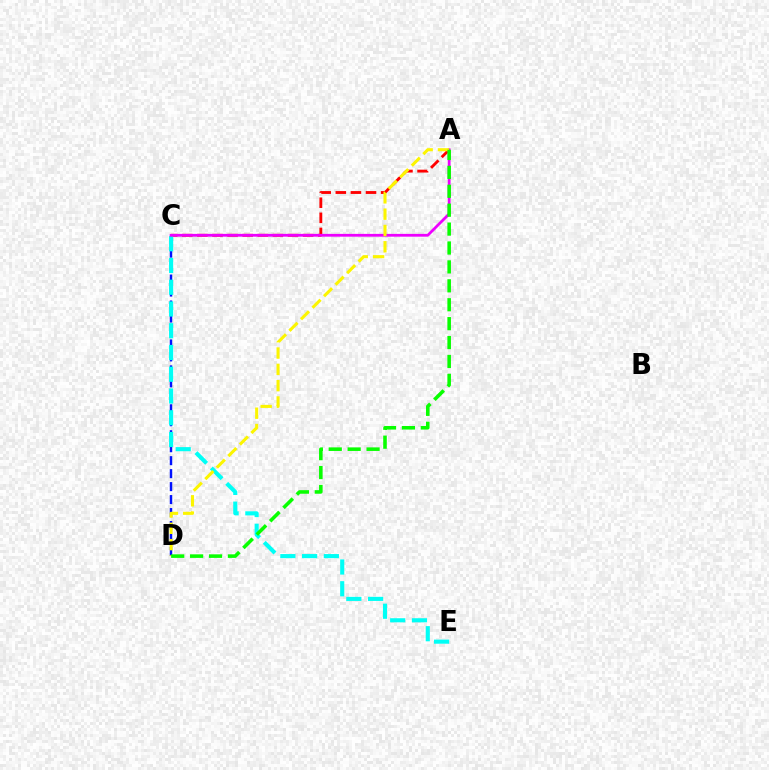{('C', 'D'): [{'color': '#0010ff', 'line_style': 'dashed', 'thickness': 1.76}], ('A', 'C'): [{'color': '#ff0000', 'line_style': 'dashed', 'thickness': 2.05}, {'color': '#ee00ff', 'line_style': 'solid', 'thickness': 2.01}], ('C', 'E'): [{'color': '#00fff6', 'line_style': 'dashed', 'thickness': 2.95}], ('A', 'D'): [{'color': '#fcf500', 'line_style': 'dashed', 'thickness': 2.22}, {'color': '#08ff00', 'line_style': 'dashed', 'thickness': 2.57}]}